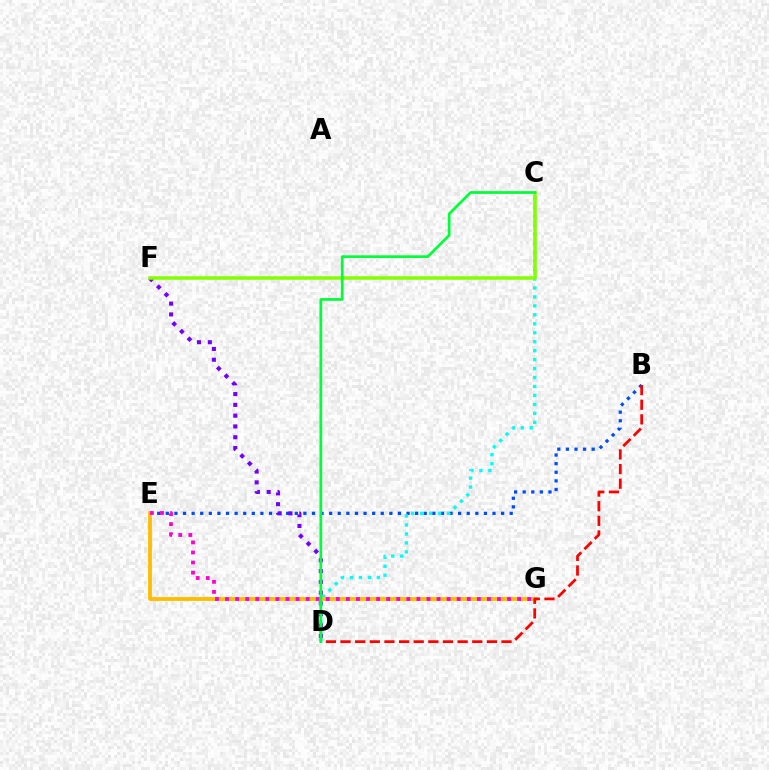{('B', 'E'): [{'color': '#004bff', 'line_style': 'dotted', 'thickness': 2.34}], ('D', 'F'): [{'color': '#7200ff', 'line_style': 'dotted', 'thickness': 2.93}], ('C', 'D'): [{'color': '#00fff6', 'line_style': 'dotted', 'thickness': 2.43}, {'color': '#00ff39', 'line_style': 'solid', 'thickness': 1.96}], ('C', 'F'): [{'color': '#84ff00', 'line_style': 'solid', 'thickness': 2.53}], ('E', 'G'): [{'color': '#ffbd00', 'line_style': 'solid', 'thickness': 2.74}, {'color': '#ff00cf', 'line_style': 'dotted', 'thickness': 2.74}], ('B', 'D'): [{'color': '#ff0000', 'line_style': 'dashed', 'thickness': 1.99}]}